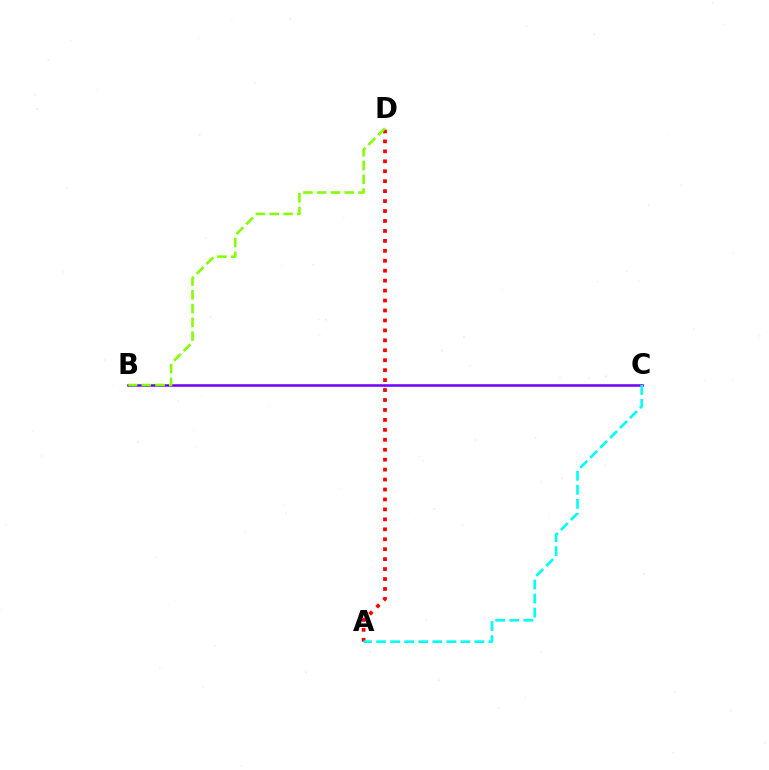{('B', 'C'): [{'color': '#7200ff', 'line_style': 'solid', 'thickness': 1.84}], ('A', 'D'): [{'color': '#ff0000', 'line_style': 'dotted', 'thickness': 2.7}], ('B', 'D'): [{'color': '#84ff00', 'line_style': 'dashed', 'thickness': 1.87}], ('A', 'C'): [{'color': '#00fff6', 'line_style': 'dashed', 'thickness': 1.91}]}